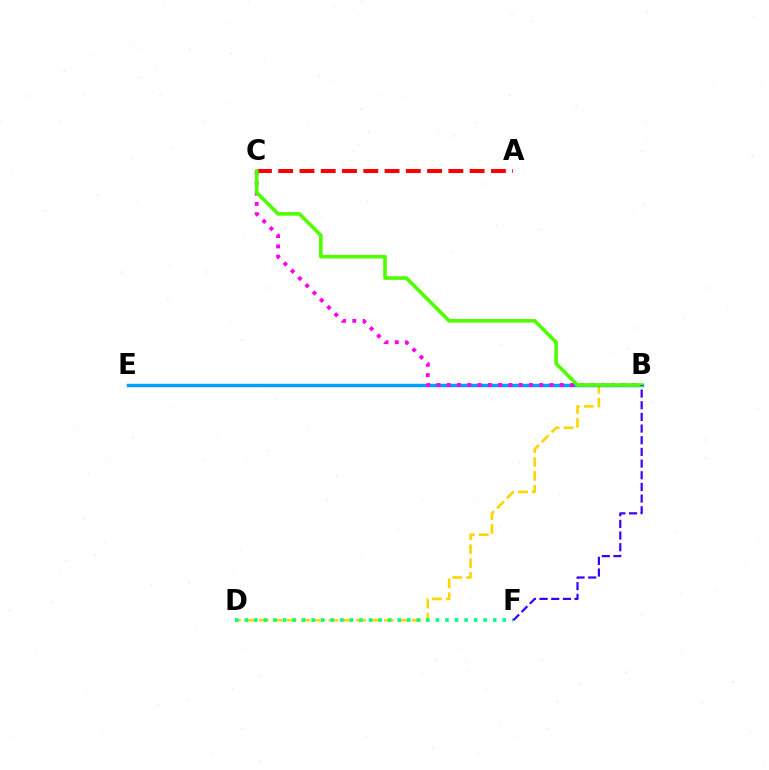{('B', 'D'): [{'color': '#ffd500', 'line_style': 'dashed', 'thickness': 1.89}], ('B', 'E'): [{'color': '#009eff', 'line_style': 'solid', 'thickness': 2.48}], ('A', 'C'): [{'color': '#ff0000', 'line_style': 'dashed', 'thickness': 2.89}], ('B', 'C'): [{'color': '#ff00ed', 'line_style': 'dotted', 'thickness': 2.79}, {'color': '#4fff00', 'line_style': 'solid', 'thickness': 2.6}], ('D', 'F'): [{'color': '#00ff86', 'line_style': 'dotted', 'thickness': 2.6}], ('B', 'F'): [{'color': '#3700ff', 'line_style': 'dashed', 'thickness': 1.59}]}